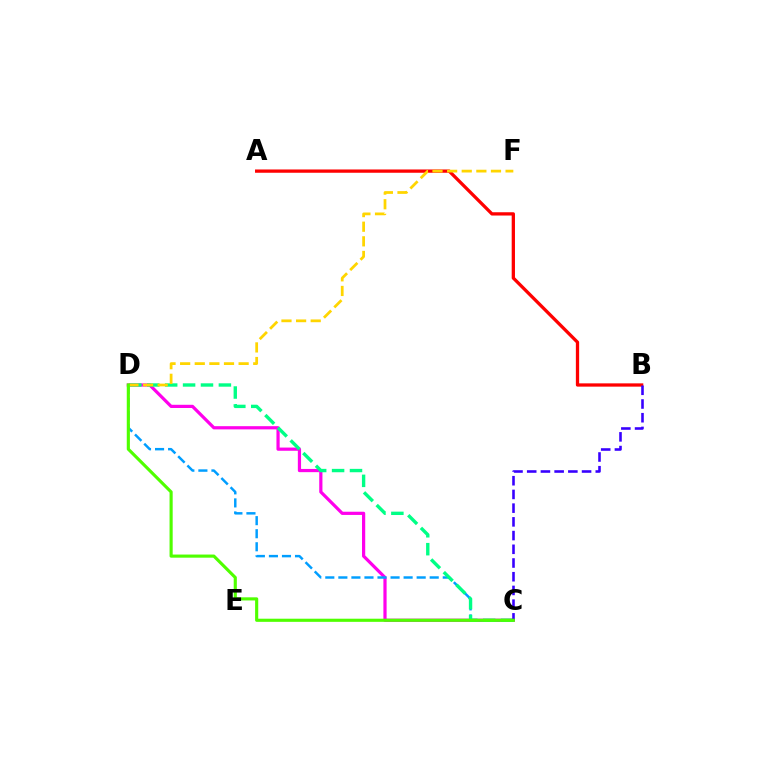{('C', 'D'): [{'color': '#ff00ed', 'line_style': 'solid', 'thickness': 2.31}, {'color': '#009eff', 'line_style': 'dashed', 'thickness': 1.77}, {'color': '#00ff86', 'line_style': 'dashed', 'thickness': 2.43}, {'color': '#4fff00', 'line_style': 'solid', 'thickness': 2.25}], ('A', 'B'): [{'color': '#ff0000', 'line_style': 'solid', 'thickness': 2.36}], ('D', 'F'): [{'color': '#ffd500', 'line_style': 'dashed', 'thickness': 1.99}], ('B', 'C'): [{'color': '#3700ff', 'line_style': 'dashed', 'thickness': 1.86}]}